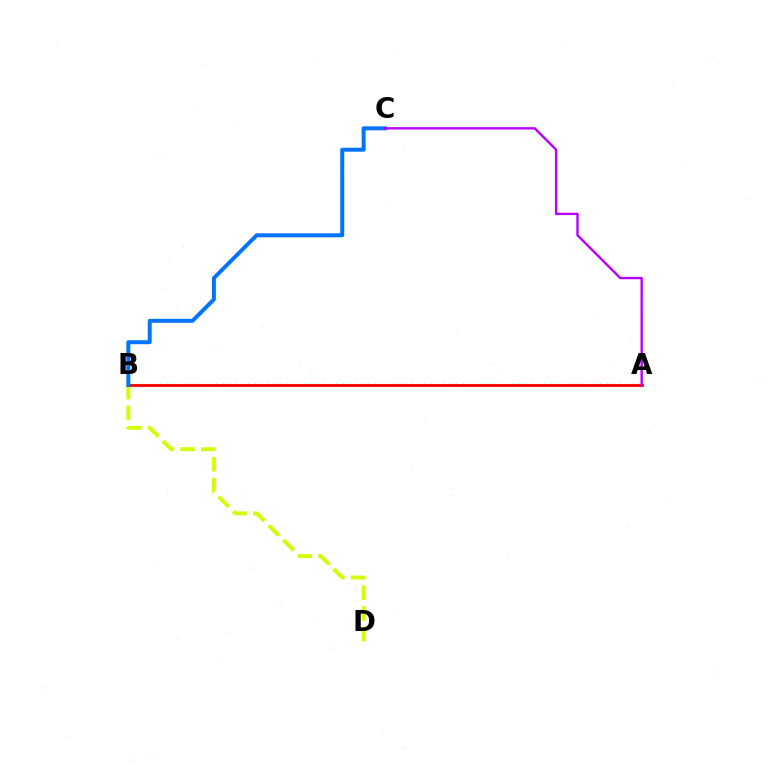{('B', 'D'): [{'color': '#d1ff00', 'line_style': 'dashed', 'thickness': 2.82}], ('A', 'B'): [{'color': '#00ff5c', 'line_style': 'dotted', 'thickness': 1.71}, {'color': '#ff0000', 'line_style': 'solid', 'thickness': 2.05}], ('B', 'C'): [{'color': '#0074ff', 'line_style': 'solid', 'thickness': 2.85}], ('A', 'C'): [{'color': '#b900ff', 'line_style': 'solid', 'thickness': 1.71}]}